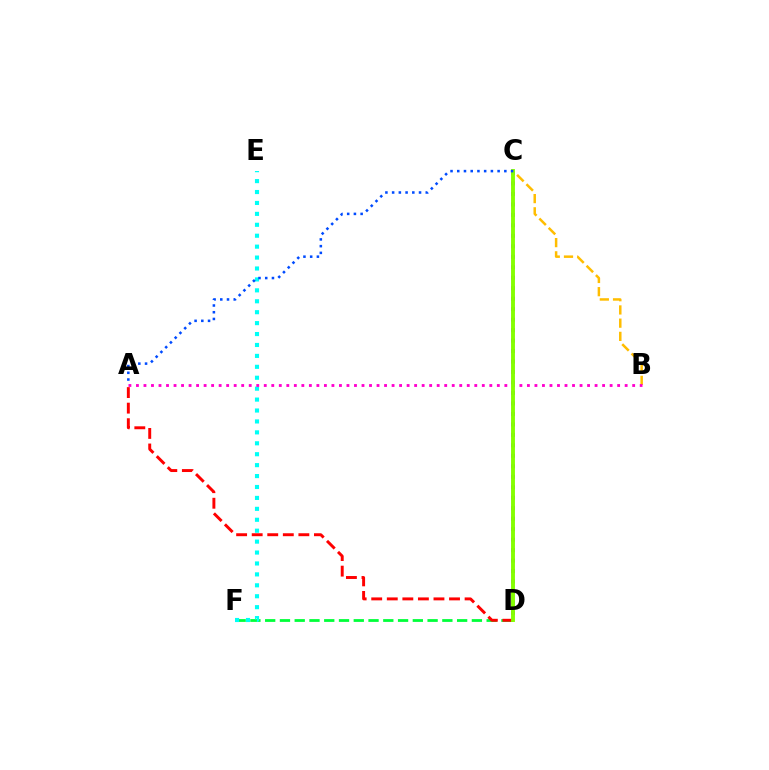{('D', 'F'): [{'color': '#00ff39', 'line_style': 'dashed', 'thickness': 2.01}], ('C', 'D'): [{'color': '#7200ff', 'line_style': 'dotted', 'thickness': 2.85}, {'color': '#84ff00', 'line_style': 'solid', 'thickness': 2.8}], ('B', 'C'): [{'color': '#ffbd00', 'line_style': 'dashed', 'thickness': 1.8}], ('E', 'F'): [{'color': '#00fff6', 'line_style': 'dotted', 'thickness': 2.97}], ('A', 'B'): [{'color': '#ff00cf', 'line_style': 'dotted', 'thickness': 2.04}], ('A', 'D'): [{'color': '#ff0000', 'line_style': 'dashed', 'thickness': 2.11}], ('A', 'C'): [{'color': '#004bff', 'line_style': 'dotted', 'thickness': 1.83}]}